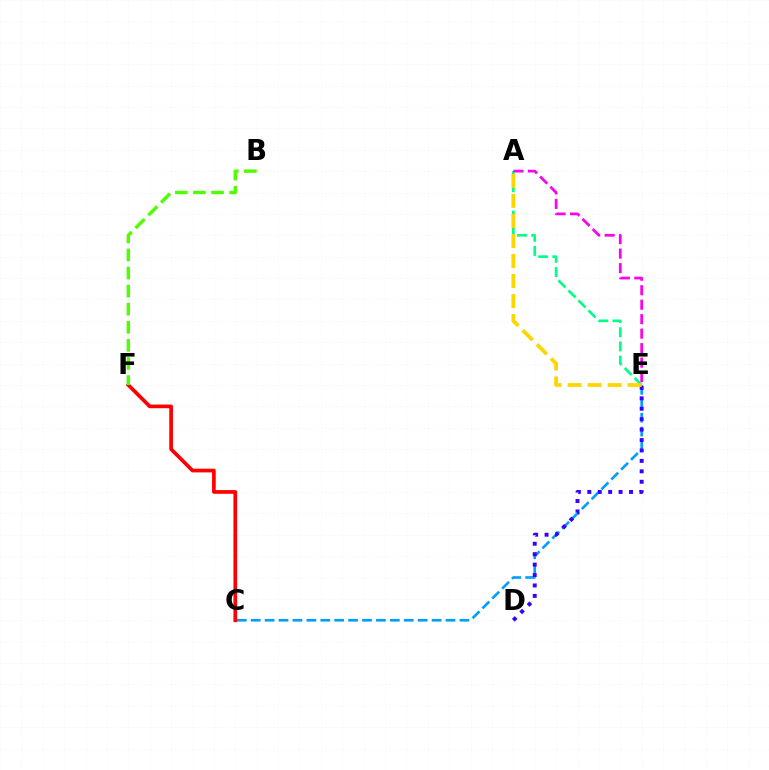{('C', 'E'): [{'color': '#009eff', 'line_style': 'dashed', 'thickness': 1.89}], ('A', 'E'): [{'color': '#00ff86', 'line_style': 'dashed', 'thickness': 1.93}, {'color': '#ff00ed', 'line_style': 'dashed', 'thickness': 1.97}, {'color': '#ffd500', 'line_style': 'dashed', 'thickness': 2.72}], ('D', 'E'): [{'color': '#3700ff', 'line_style': 'dotted', 'thickness': 2.83}], ('C', 'F'): [{'color': '#ff0000', 'line_style': 'solid', 'thickness': 2.66}], ('B', 'F'): [{'color': '#4fff00', 'line_style': 'dashed', 'thickness': 2.46}]}